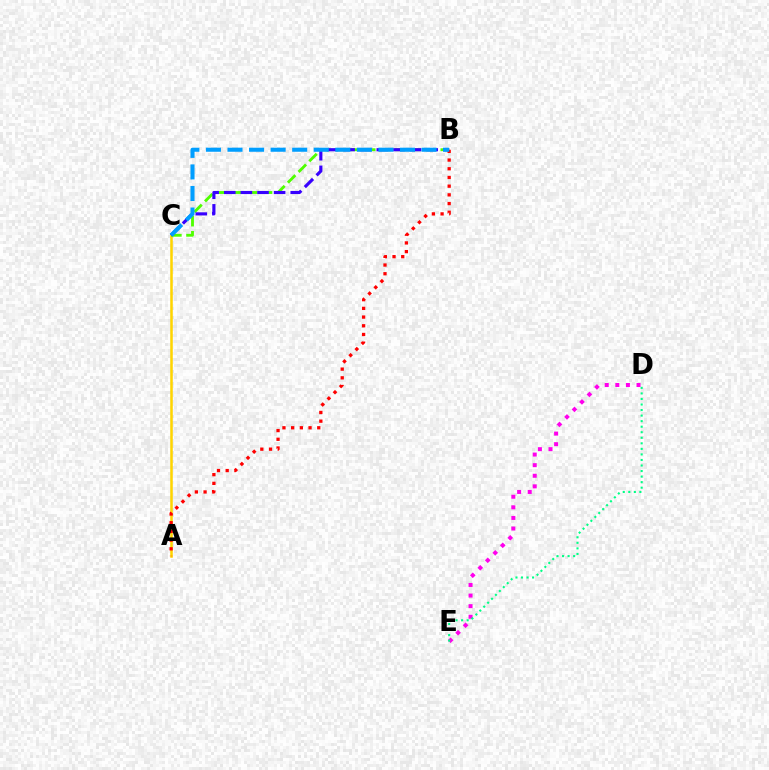{('A', 'C'): [{'color': '#ffd500', 'line_style': 'solid', 'thickness': 1.83}], ('D', 'E'): [{'color': '#ff00ed', 'line_style': 'dotted', 'thickness': 2.88}, {'color': '#00ff86', 'line_style': 'dotted', 'thickness': 1.51}], ('A', 'B'): [{'color': '#ff0000', 'line_style': 'dotted', 'thickness': 2.36}], ('B', 'C'): [{'color': '#4fff00', 'line_style': 'dashed', 'thickness': 2.05}, {'color': '#3700ff', 'line_style': 'dashed', 'thickness': 2.26}, {'color': '#009eff', 'line_style': 'dashed', 'thickness': 2.93}]}